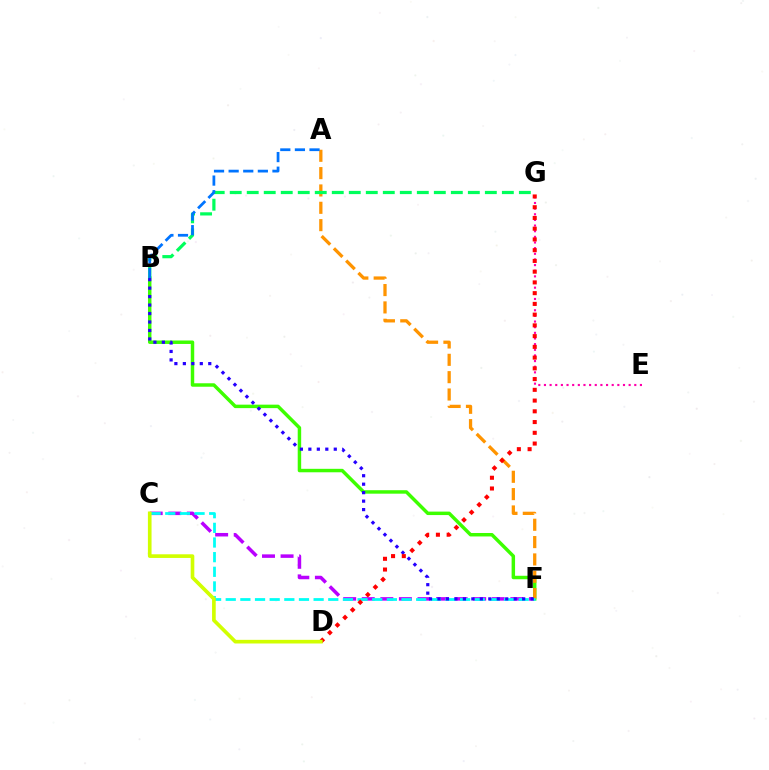{('E', 'G'): [{'color': '#ff00ac', 'line_style': 'dotted', 'thickness': 1.53}], ('B', 'F'): [{'color': '#3dff00', 'line_style': 'solid', 'thickness': 2.49}, {'color': '#2500ff', 'line_style': 'dotted', 'thickness': 2.3}], ('C', 'F'): [{'color': '#b900ff', 'line_style': 'dashed', 'thickness': 2.52}, {'color': '#00fff6', 'line_style': 'dashed', 'thickness': 1.99}], ('A', 'F'): [{'color': '#ff9400', 'line_style': 'dashed', 'thickness': 2.36}], ('B', 'G'): [{'color': '#00ff5c', 'line_style': 'dashed', 'thickness': 2.31}], ('A', 'B'): [{'color': '#0074ff', 'line_style': 'dashed', 'thickness': 1.98}], ('D', 'G'): [{'color': '#ff0000', 'line_style': 'dotted', 'thickness': 2.92}], ('C', 'D'): [{'color': '#d1ff00', 'line_style': 'solid', 'thickness': 2.63}]}